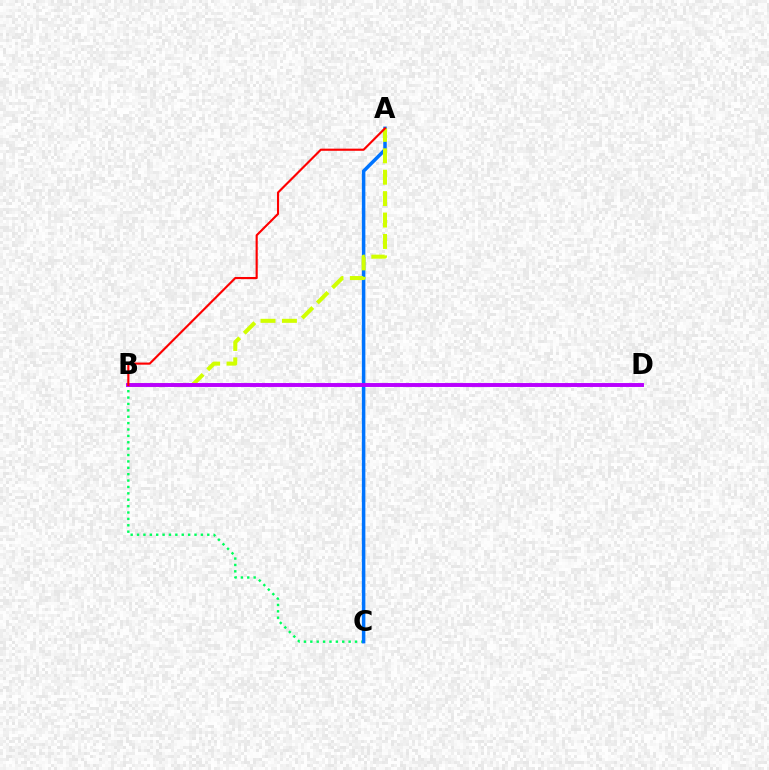{('B', 'C'): [{'color': '#00ff5c', 'line_style': 'dotted', 'thickness': 1.73}], ('A', 'C'): [{'color': '#0074ff', 'line_style': 'solid', 'thickness': 2.52}], ('A', 'B'): [{'color': '#d1ff00', 'line_style': 'dashed', 'thickness': 2.91}, {'color': '#ff0000', 'line_style': 'solid', 'thickness': 1.54}], ('B', 'D'): [{'color': '#b900ff', 'line_style': 'solid', 'thickness': 2.82}]}